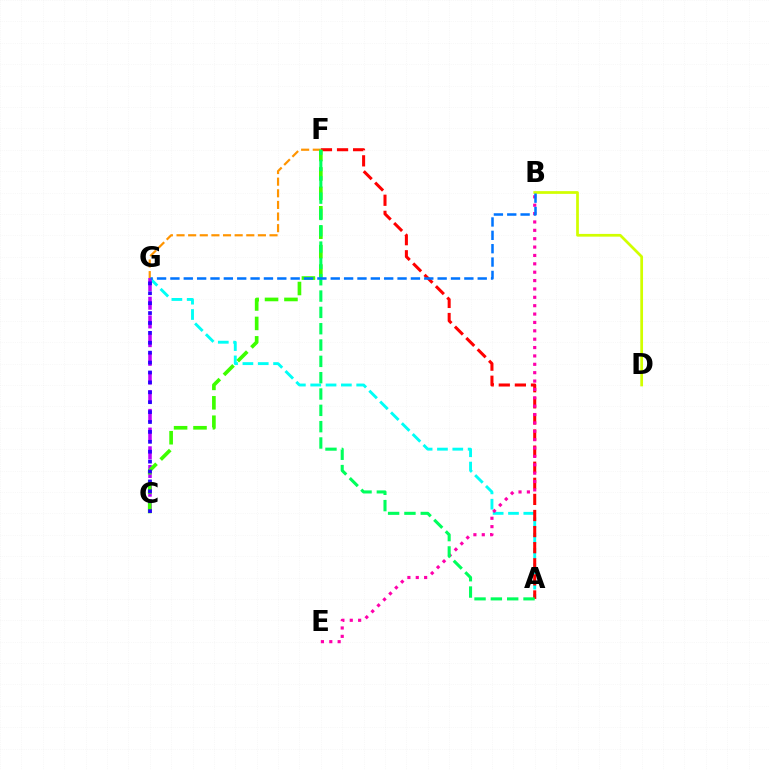{('A', 'G'): [{'color': '#00fff6', 'line_style': 'dashed', 'thickness': 2.08}], ('C', 'G'): [{'color': '#b900ff', 'line_style': 'dashed', 'thickness': 2.54}, {'color': '#2500ff', 'line_style': 'dotted', 'thickness': 2.69}], ('A', 'F'): [{'color': '#ff0000', 'line_style': 'dashed', 'thickness': 2.19}, {'color': '#00ff5c', 'line_style': 'dashed', 'thickness': 2.22}], ('F', 'G'): [{'color': '#ff9400', 'line_style': 'dashed', 'thickness': 1.58}], ('B', 'E'): [{'color': '#ff00ac', 'line_style': 'dotted', 'thickness': 2.27}], ('C', 'F'): [{'color': '#3dff00', 'line_style': 'dashed', 'thickness': 2.64}], ('B', 'D'): [{'color': '#d1ff00', 'line_style': 'solid', 'thickness': 1.97}], ('B', 'G'): [{'color': '#0074ff', 'line_style': 'dashed', 'thickness': 1.82}]}